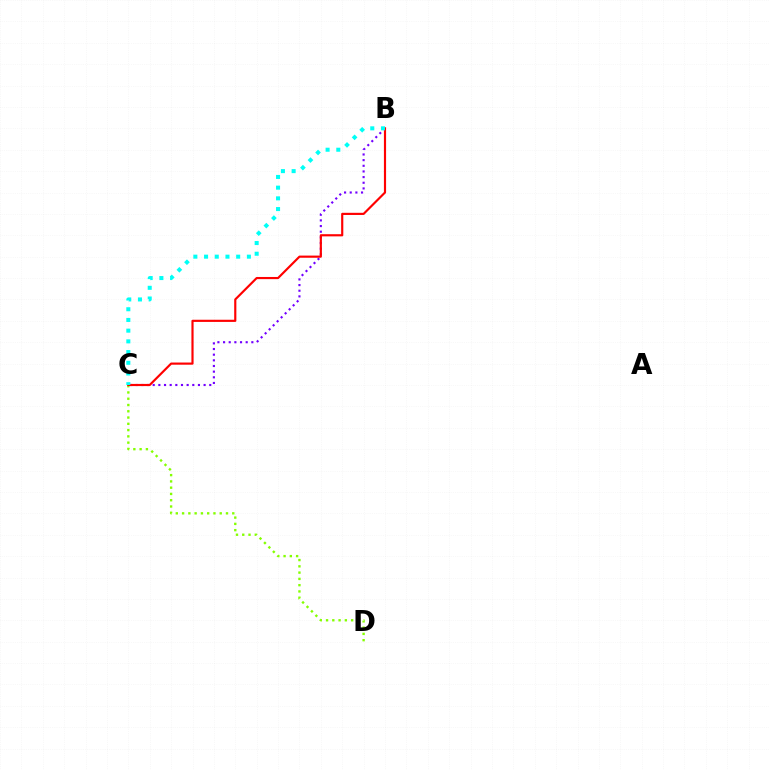{('C', 'D'): [{'color': '#84ff00', 'line_style': 'dotted', 'thickness': 1.7}], ('B', 'C'): [{'color': '#7200ff', 'line_style': 'dotted', 'thickness': 1.54}, {'color': '#ff0000', 'line_style': 'solid', 'thickness': 1.56}, {'color': '#00fff6', 'line_style': 'dotted', 'thickness': 2.91}]}